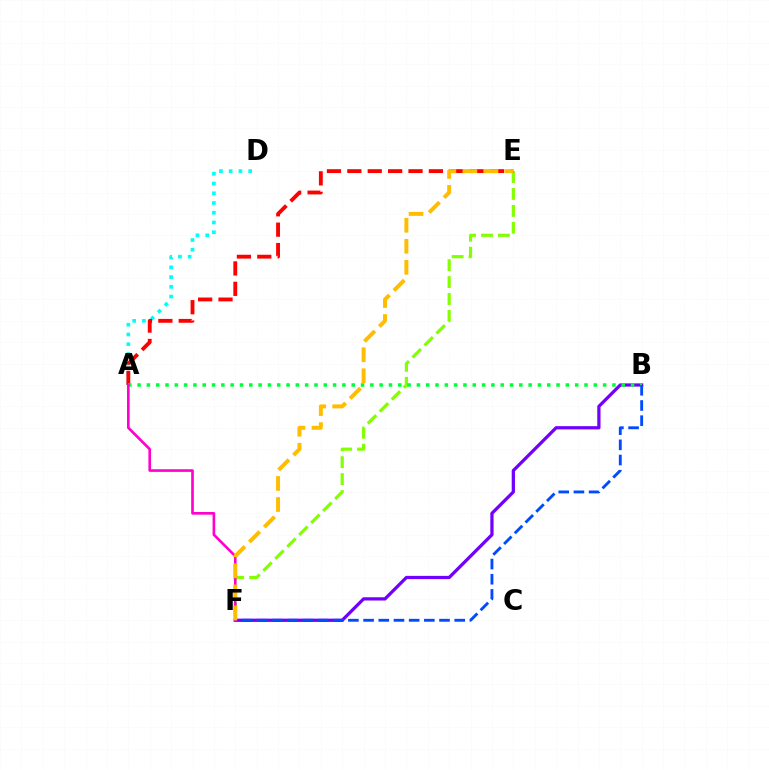{('A', 'D'): [{'color': '#00fff6', 'line_style': 'dotted', 'thickness': 2.65}], ('E', 'F'): [{'color': '#84ff00', 'line_style': 'dashed', 'thickness': 2.3}, {'color': '#ffbd00', 'line_style': 'dashed', 'thickness': 2.86}], ('A', 'E'): [{'color': '#ff0000', 'line_style': 'dashed', 'thickness': 2.77}], ('B', 'F'): [{'color': '#7200ff', 'line_style': 'solid', 'thickness': 2.35}, {'color': '#004bff', 'line_style': 'dashed', 'thickness': 2.06}], ('A', 'B'): [{'color': '#00ff39', 'line_style': 'dotted', 'thickness': 2.53}], ('A', 'F'): [{'color': '#ff00cf', 'line_style': 'solid', 'thickness': 1.9}]}